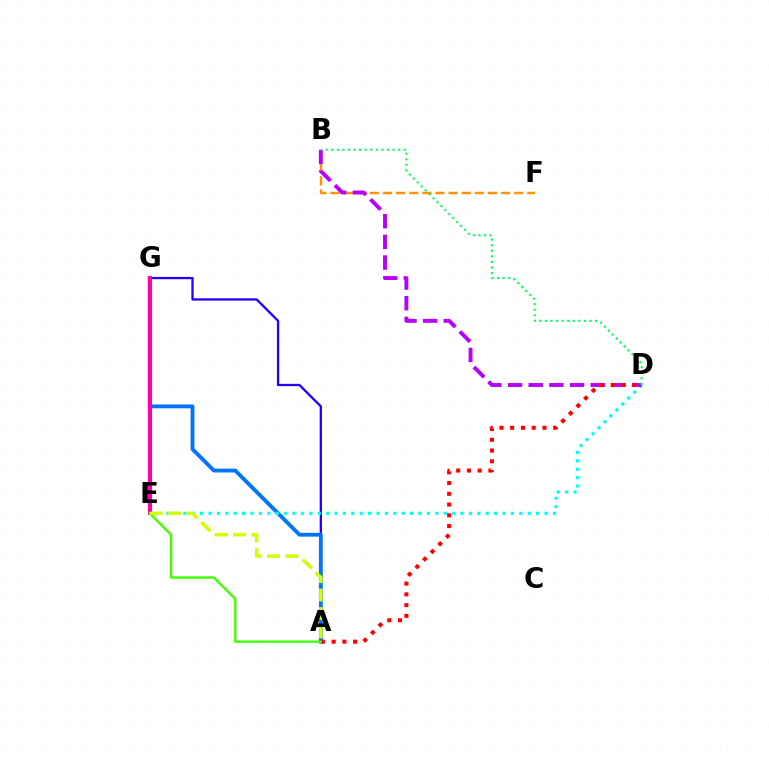{('B', 'F'): [{'color': '#ff9400', 'line_style': 'dashed', 'thickness': 1.78}], ('A', 'G'): [{'color': '#2500ff', 'line_style': 'solid', 'thickness': 1.67}, {'color': '#0074ff', 'line_style': 'solid', 'thickness': 2.75}], ('D', 'E'): [{'color': '#00fff6', 'line_style': 'dotted', 'thickness': 2.28}], ('B', 'D'): [{'color': '#b900ff', 'line_style': 'dashed', 'thickness': 2.81}, {'color': '#00ff5c', 'line_style': 'dotted', 'thickness': 1.52}], ('A', 'D'): [{'color': '#ff0000', 'line_style': 'dotted', 'thickness': 2.92}], ('E', 'G'): [{'color': '#ff00ac', 'line_style': 'solid', 'thickness': 2.92}], ('A', 'E'): [{'color': '#3dff00', 'line_style': 'solid', 'thickness': 1.68}, {'color': '#d1ff00', 'line_style': 'dashed', 'thickness': 2.51}]}